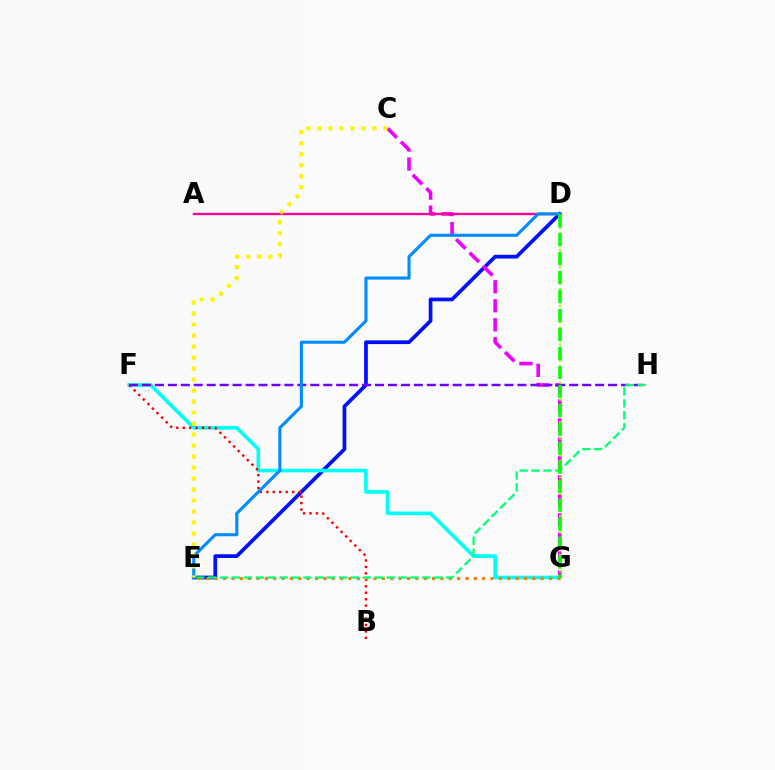{('D', 'E'): [{'color': '#0010ff', 'line_style': 'solid', 'thickness': 2.68}, {'color': '#008cff', 'line_style': 'solid', 'thickness': 2.22}], ('F', 'G'): [{'color': '#00fff6', 'line_style': 'solid', 'thickness': 2.62}], ('C', 'G'): [{'color': '#ee00ff', 'line_style': 'dashed', 'thickness': 2.58}], ('A', 'D'): [{'color': '#ff0094', 'line_style': 'solid', 'thickness': 1.69}], ('D', 'G'): [{'color': '#84ff00', 'line_style': 'dotted', 'thickness': 1.5}, {'color': '#08ff00', 'line_style': 'dashed', 'thickness': 2.58}], ('B', 'F'): [{'color': '#ff0000', 'line_style': 'dotted', 'thickness': 1.75}], ('F', 'H'): [{'color': '#7200ff', 'line_style': 'dashed', 'thickness': 1.76}], ('E', 'G'): [{'color': '#ff7c00', 'line_style': 'dotted', 'thickness': 2.27}], ('C', 'E'): [{'color': '#fcf500', 'line_style': 'dotted', 'thickness': 2.99}], ('E', 'H'): [{'color': '#00ff74', 'line_style': 'dashed', 'thickness': 1.62}]}